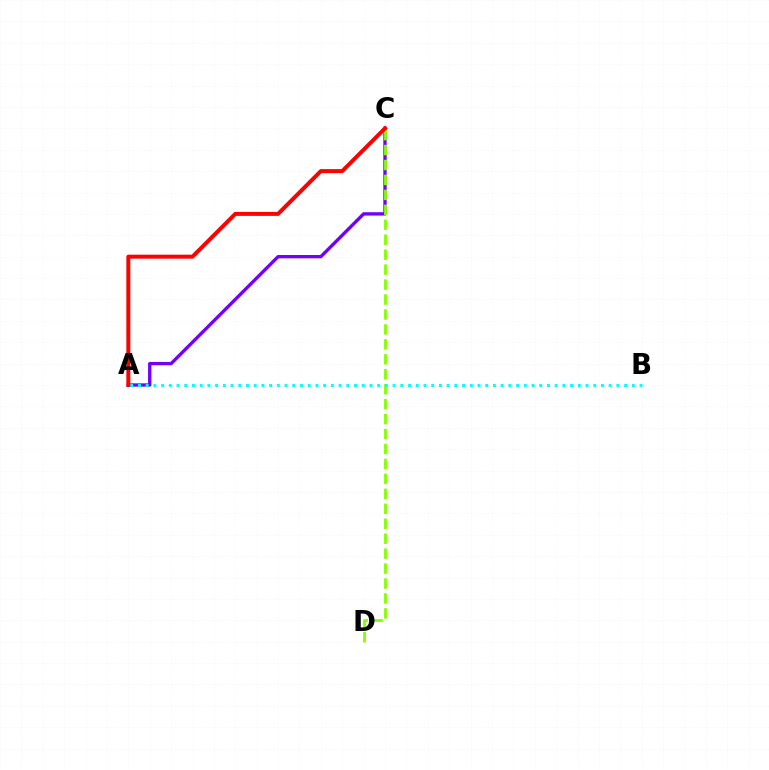{('A', 'C'): [{'color': '#7200ff', 'line_style': 'solid', 'thickness': 2.4}, {'color': '#ff0000', 'line_style': 'solid', 'thickness': 2.86}], ('C', 'D'): [{'color': '#84ff00', 'line_style': 'dashed', 'thickness': 2.03}], ('A', 'B'): [{'color': '#00fff6', 'line_style': 'dotted', 'thickness': 2.1}]}